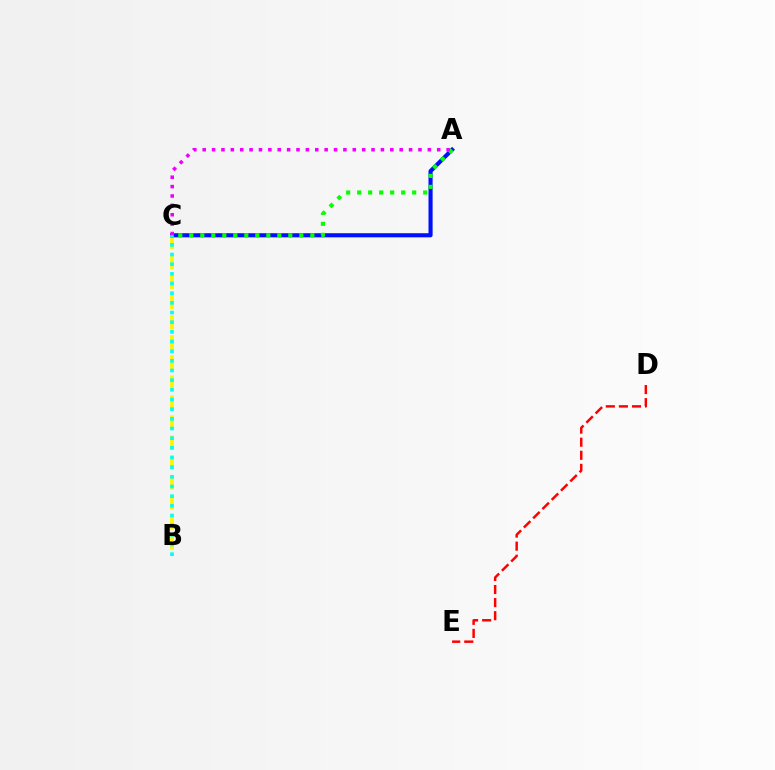{('B', 'C'): [{'color': '#fcf500', 'line_style': 'dashed', 'thickness': 2.72}, {'color': '#00fff6', 'line_style': 'dotted', 'thickness': 2.63}], ('A', 'C'): [{'color': '#0010ff', 'line_style': 'solid', 'thickness': 2.96}, {'color': '#08ff00', 'line_style': 'dotted', 'thickness': 2.99}, {'color': '#ee00ff', 'line_style': 'dotted', 'thickness': 2.55}], ('D', 'E'): [{'color': '#ff0000', 'line_style': 'dashed', 'thickness': 1.78}]}